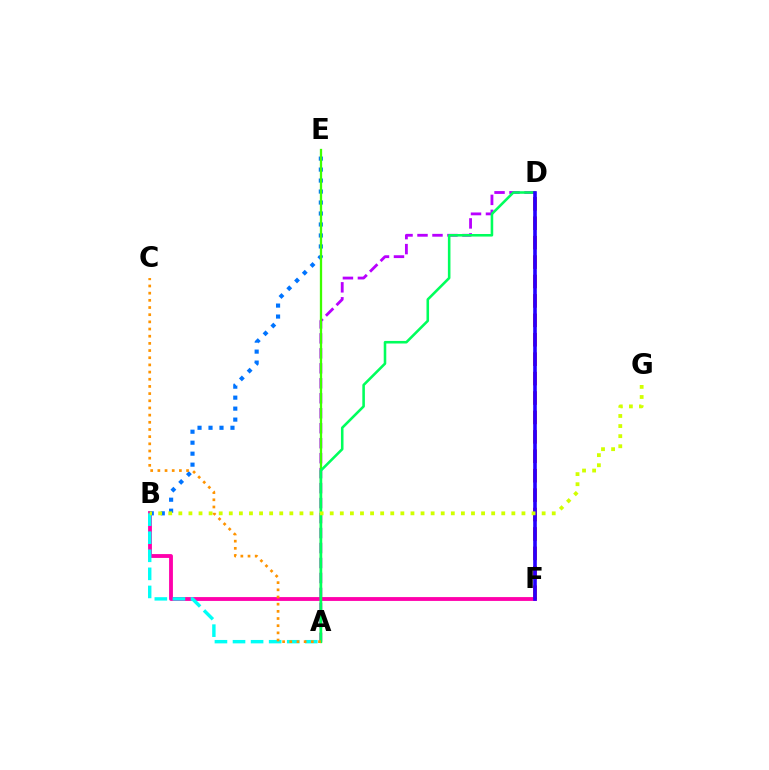{('B', 'F'): [{'color': '#ff00ac', 'line_style': 'solid', 'thickness': 2.76}], ('B', 'E'): [{'color': '#0074ff', 'line_style': 'dotted', 'thickness': 2.98}], ('A', 'D'): [{'color': '#b900ff', 'line_style': 'dashed', 'thickness': 2.03}, {'color': '#00ff5c', 'line_style': 'solid', 'thickness': 1.85}], ('A', 'E'): [{'color': '#3dff00', 'line_style': 'solid', 'thickness': 1.66}], ('A', 'B'): [{'color': '#00fff6', 'line_style': 'dashed', 'thickness': 2.46}], ('D', 'F'): [{'color': '#ff0000', 'line_style': 'dashed', 'thickness': 2.64}, {'color': '#2500ff', 'line_style': 'solid', 'thickness': 2.6}], ('A', 'C'): [{'color': '#ff9400', 'line_style': 'dotted', 'thickness': 1.95}], ('B', 'G'): [{'color': '#d1ff00', 'line_style': 'dotted', 'thickness': 2.74}]}